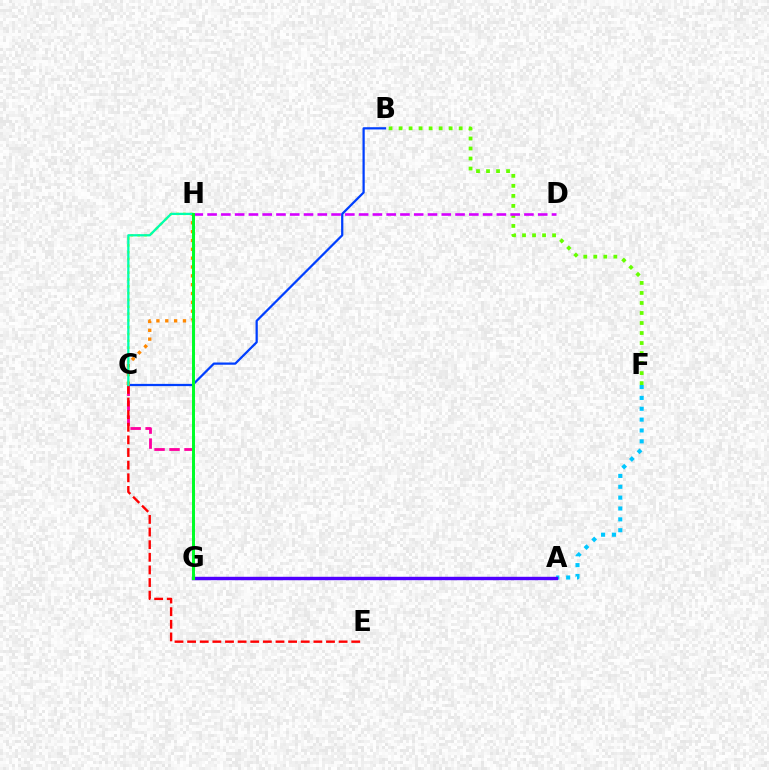{('B', 'F'): [{'color': '#66ff00', 'line_style': 'dotted', 'thickness': 2.72}], ('A', 'F'): [{'color': '#00c7ff', 'line_style': 'dotted', 'thickness': 2.95}], ('B', 'C'): [{'color': '#003fff', 'line_style': 'solid', 'thickness': 1.61}], ('C', 'G'): [{'color': '#ff00a0', 'line_style': 'dashed', 'thickness': 2.03}], ('C', 'E'): [{'color': '#ff0000', 'line_style': 'dashed', 'thickness': 1.72}], ('D', 'H'): [{'color': '#d600ff', 'line_style': 'dashed', 'thickness': 1.87}], ('A', 'G'): [{'color': '#4f00ff', 'line_style': 'solid', 'thickness': 2.45}], ('C', 'H'): [{'color': '#eeff00', 'line_style': 'dotted', 'thickness': 1.85}, {'color': '#ff8800', 'line_style': 'dotted', 'thickness': 2.4}, {'color': '#00ffaf', 'line_style': 'solid', 'thickness': 1.64}], ('G', 'H'): [{'color': '#00ff27', 'line_style': 'solid', 'thickness': 2.15}]}